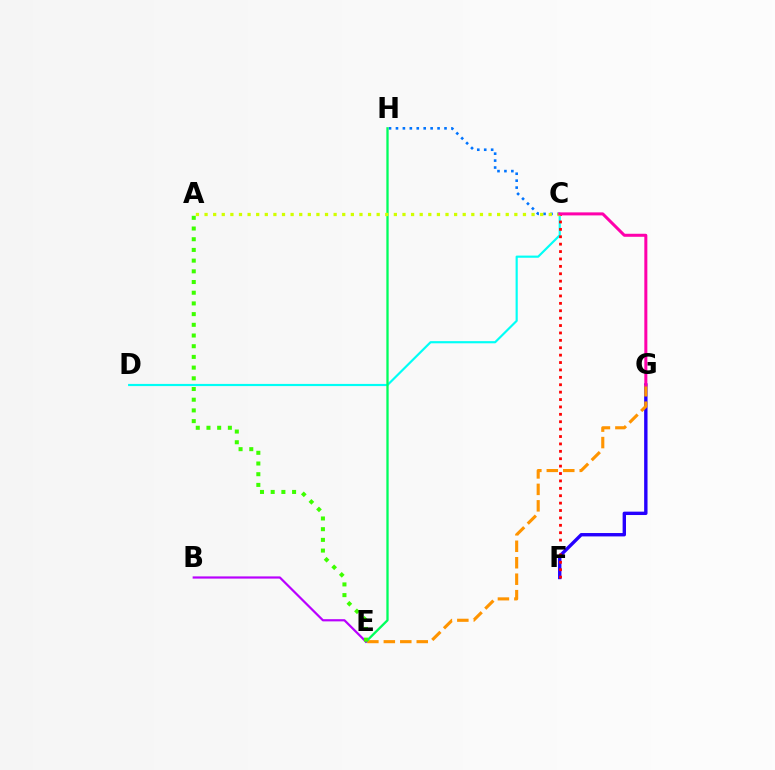{('F', 'G'): [{'color': '#2500ff', 'line_style': 'solid', 'thickness': 2.43}], ('E', 'G'): [{'color': '#ff9400', 'line_style': 'dashed', 'thickness': 2.24}], ('C', 'D'): [{'color': '#00fff6', 'line_style': 'solid', 'thickness': 1.56}], ('C', 'H'): [{'color': '#0074ff', 'line_style': 'dotted', 'thickness': 1.88}], ('E', 'H'): [{'color': '#00ff5c', 'line_style': 'solid', 'thickness': 1.66}], ('B', 'E'): [{'color': '#b900ff', 'line_style': 'solid', 'thickness': 1.59}], ('C', 'F'): [{'color': '#ff0000', 'line_style': 'dotted', 'thickness': 2.01}], ('A', 'C'): [{'color': '#d1ff00', 'line_style': 'dotted', 'thickness': 2.34}], ('A', 'E'): [{'color': '#3dff00', 'line_style': 'dotted', 'thickness': 2.91}], ('C', 'G'): [{'color': '#ff00ac', 'line_style': 'solid', 'thickness': 2.17}]}